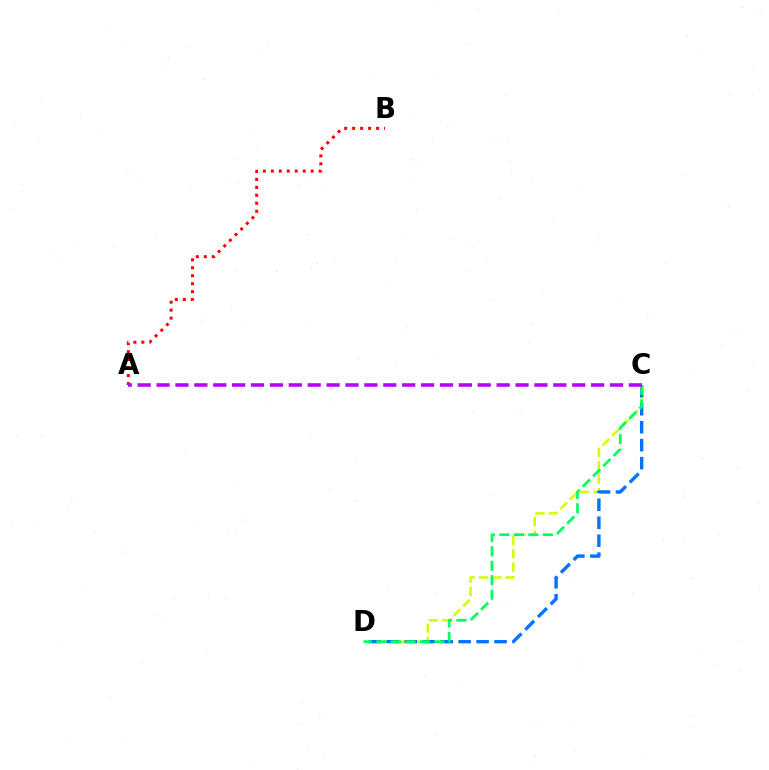{('C', 'D'): [{'color': '#d1ff00', 'line_style': 'dashed', 'thickness': 1.82}, {'color': '#0074ff', 'line_style': 'dashed', 'thickness': 2.44}, {'color': '#00ff5c', 'line_style': 'dashed', 'thickness': 1.97}], ('A', 'B'): [{'color': '#ff0000', 'line_style': 'dotted', 'thickness': 2.17}], ('A', 'C'): [{'color': '#b900ff', 'line_style': 'dashed', 'thickness': 2.57}]}